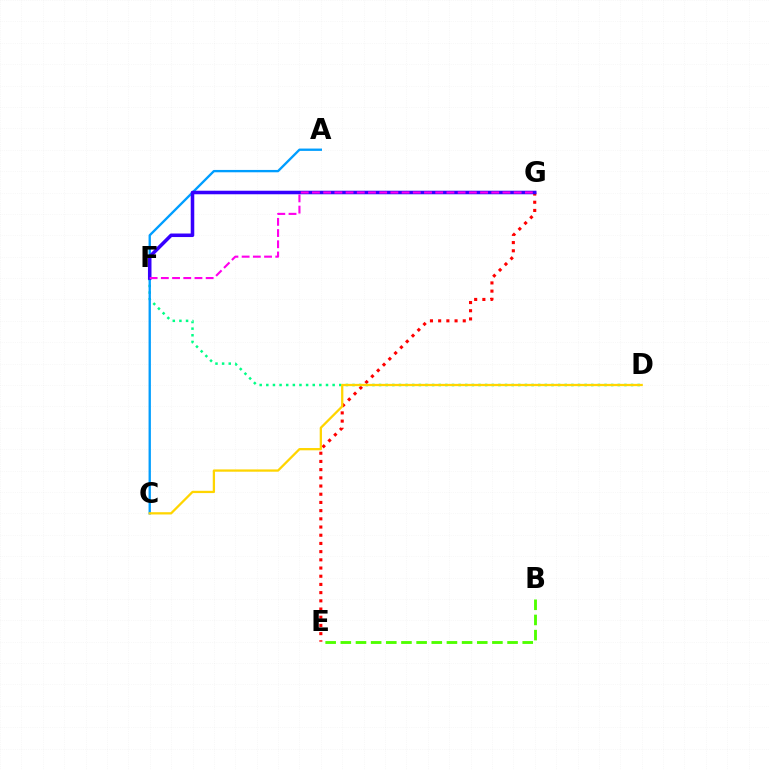{('E', 'G'): [{'color': '#ff0000', 'line_style': 'dotted', 'thickness': 2.23}], ('D', 'F'): [{'color': '#00ff86', 'line_style': 'dotted', 'thickness': 1.8}], ('A', 'C'): [{'color': '#009eff', 'line_style': 'solid', 'thickness': 1.68}], ('B', 'E'): [{'color': '#4fff00', 'line_style': 'dashed', 'thickness': 2.06}], ('F', 'G'): [{'color': '#3700ff', 'line_style': 'solid', 'thickness': 2.55}, {'color': '#ff00ed', 'line_style': 'dashed', 'thickness': 1.52}], ('C', 'D'): [{'color': '#ffd500', 'line_style': 'solid', 'thickness': 1.64}]}